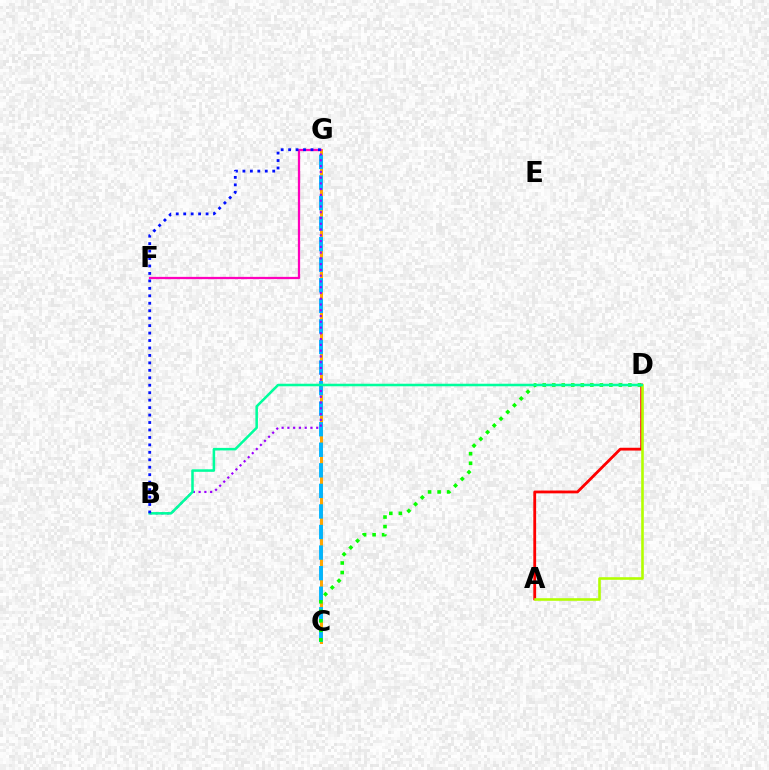{('C', 'G'): [{'color': '#ffa500', 'line_style': 'solid', 'thickness': 2.17}, {'color': '#00b5ff', 'line_style': 'dashed', 'thickness': 2.79}], ('A', 'D'): [{'color': '#ff0000', 'line_style': 'solid', 'thickness': 2.02}, {'color': '#b3ff00', 'line_style': 'solid', 'thickness': 1.87}], ('F', 'G'): [{'color': '#ff00bd', 'line_style': 'solid', 'thickness': 1.62}], ('B', 'G'): [{'color': '#9b00ff', 'line_style': 'dotted', 'thickness': 1.57}, {'color': '#0010ff', 'line_style': 'dotted', 'thickness': 2.03}], ('C', 'D'): [{'color': '#08ff00', 'line_style': 'dotted', 'thickness': 2.59}], ('B', 'D'): [{'color': '#00ff9d', 'line_style': 'solid', 'thickness': 1.83}]}